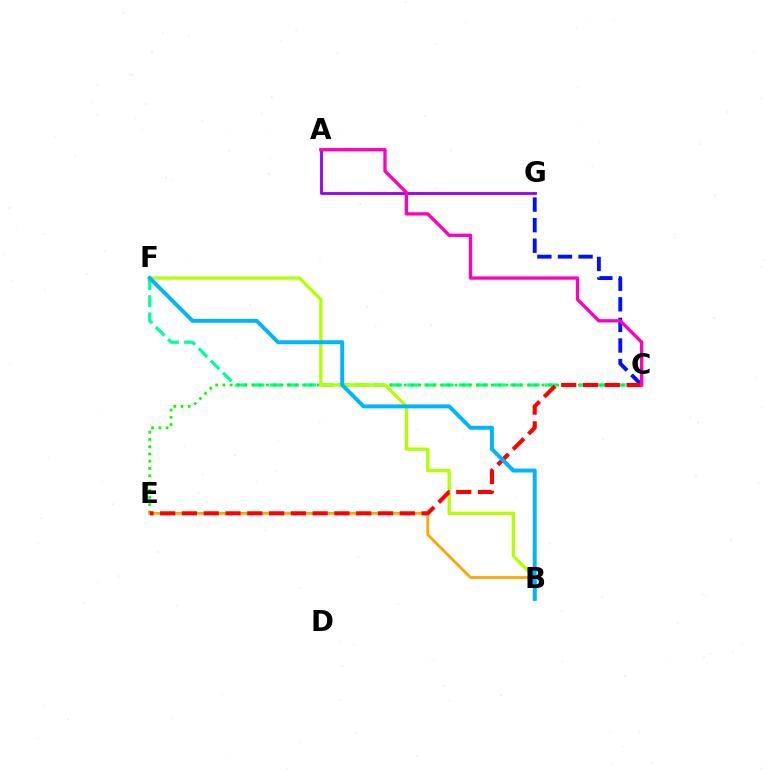{('C', 'F'): [{'color': '#00ff9d', 'line_style': 'dashed', 'thickness': 2.34}], ('A', 'G'): [{'color': '#9b00ff', 'line_style': 'solid', 'thickness': 2.05}], ('C', 'G'): [{'color': '#0010ff', 'line_style': 'dashed', 'thickness': 2.8}], ('C', 'E'): [{'color': '#08ff00', 'line_style': 'dotted', 'thickness': 1.97}, {'color': '#ff0000', 'line_style': 'dashed', 'thickness': 2.96}], ('B', 'F'): [{'color': '#b3ff00', 'line_style': 'solid', 'thickness': 2.36}, {'color': '#00b5ff', 'line_style': 'solid', 'thickness': 2.84}], ('B', 'E'): [{'color': '#ffa500', 'line_style': 'solid', 'thickness': 1.99}], ('A', 'C'): [{'color': '#ff00bd', 'line_style': 'solid', 'thickness': 2.39}]}